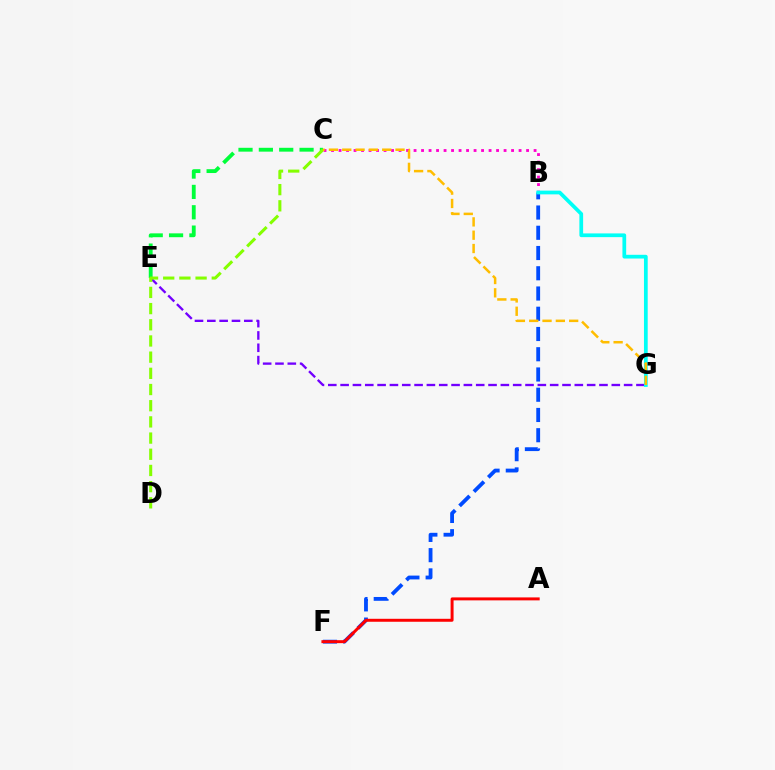{('B', 'C'): [{'color': '#ff00cf', 'line_style': 'dotted', 'thickness': 2.04}], ('B', 'F'): [{'color': '#004bff', 'line_style': 'dashed', 'thickness': 2.75}], ('E', 'G'): [{'color': '#7200ff', 'line_style': 'dashed', 'thickness': 1.67}], ('C', 'E'): [{'color': '#00ff39', 'line_style': 'dashed', 'thickness': 2.76}], ('B', 'G'): [{'color': '#00fff6', 'line_style': 'solid', 'thickness': 2.69}], ('C', 'D'): [{'color': '#84ff00', 'line_style': 'dashed', 'thickness': 2.2}], ('A', 'F'): [{'color': '#ff0000', 'line_style': 'solid', 'thickness': 2.13}], ('C', 'G'): [{'color': '#ffbd00', 'line_style': 'dashed', 'thickness': 1.81}]}